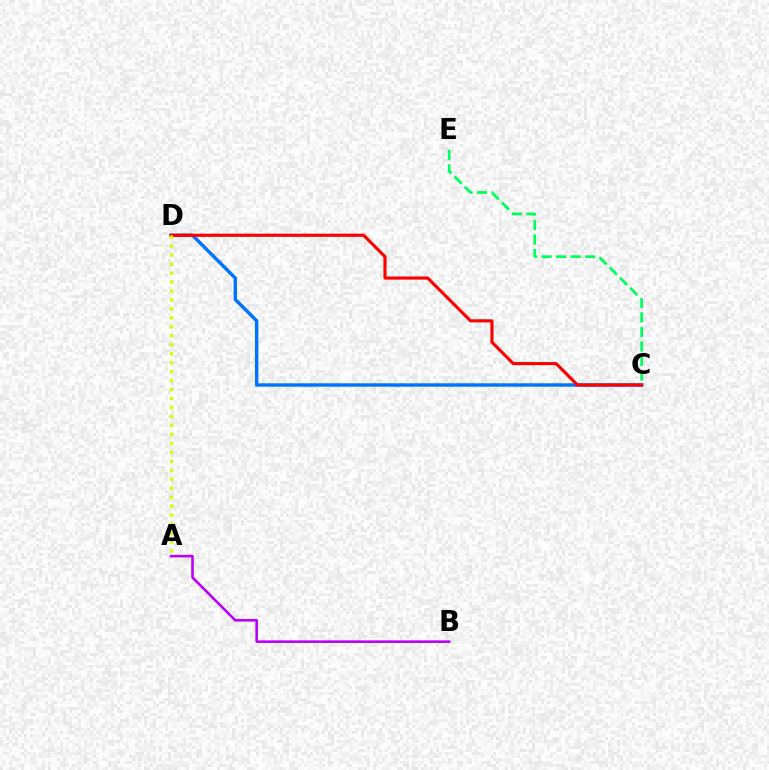{('C', 'D'): [{'color': '#0074ff', 'line_style': 'solid', 'thickness': 2.47}, {'color': '#ff0000', 'line_style': 'solid', 'thickness': 2.25}], ('A', 'D'): [{'color': '#d1ff00', 'line_style': 'dotted', 'thickness': 2.44}], ('C', 'E'): [{'color': '#00ff5c', 'line_style': 'dashed', 'thickness': 1.97}], ('A', 'B'): [{'color': '#b900ff', 'line_style': 'solid', 'thickness': 1.86}]}